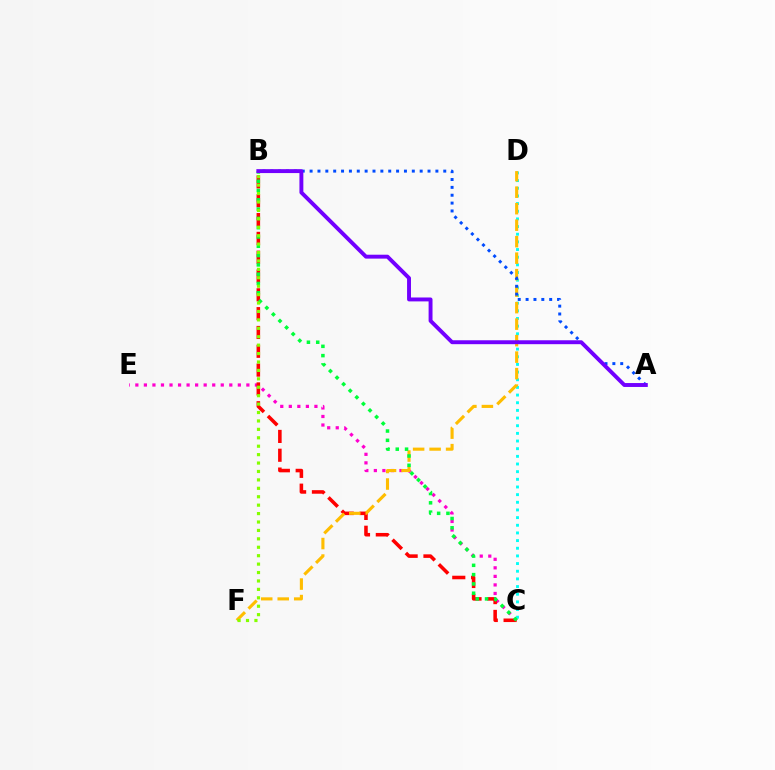{('C', 'E'): [{'color': '#ff00cf', 'line_style': 'dotted', 'thickness': 2.32}], ('B', 'C'): [{'color': '#ff0000', 'line_style': 'dashed', 'thickness': 2.56}, {'color': '#00ff39', 'line_style': 'dotted', 'thickness': 2.53}], ('C', 'D'): [{'color': '#00fff6', 'line_style': 'dotted', 'thickness': 2.08}], ('D', 'F'): [{'color': '#ffbd00', 'line_style': 'dashed', 'thickness': 2.24}], ('A', 'B'): [{'color': '#004bff', 'line_style': 'dotted', 'thickness': 2.14}, {'color': '#7200ff', 'line_style': 'solid', 'thickness': 2.82}], ('B', 'F'): [{'color': '#84ff00', 'line_style': 'dotted', 'thickness': 2.29}]}